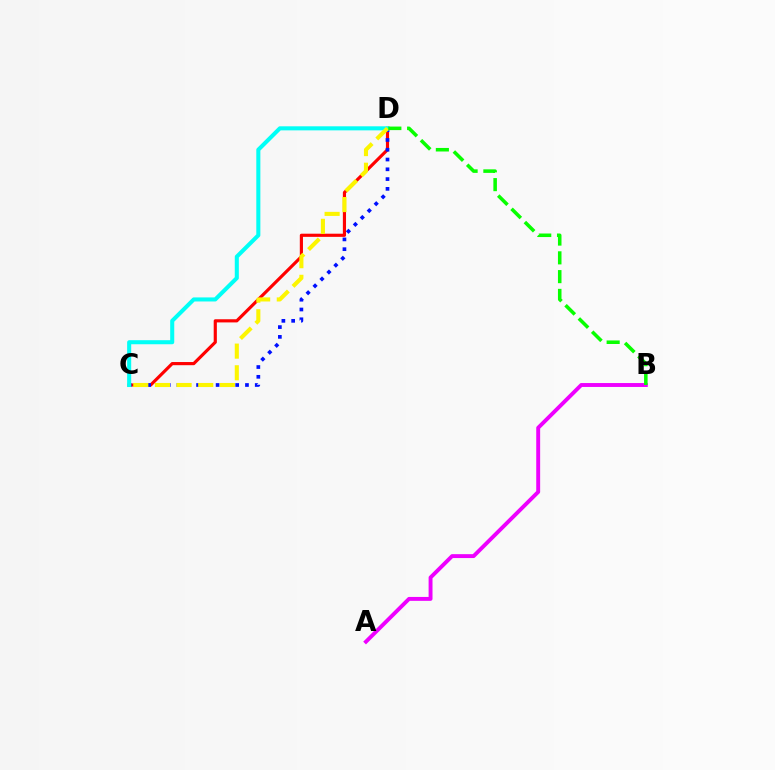{('C', 'D'): [{'color': '#ff0000', 'line_style': 'solid', 'thickness': 2.27}, {'color': '#0010ff', 'line_style': 'dotted', 'thickness': 2.66}, {'color': '#00fff6', 'line_style': 'solid', 'thickness': 2.92}, {'color': '#fcf500', 'line_style': 'dashed', 'thickness': 2.94}], ('A', 'B'): [{'color': '#ee00ff', 'line_style': 'solid', 'thickness': 2.81}], ('B', 'D'): [{'color': '#08ff00', 'line_style': 'dashed', 'thickness': 2.55}]}